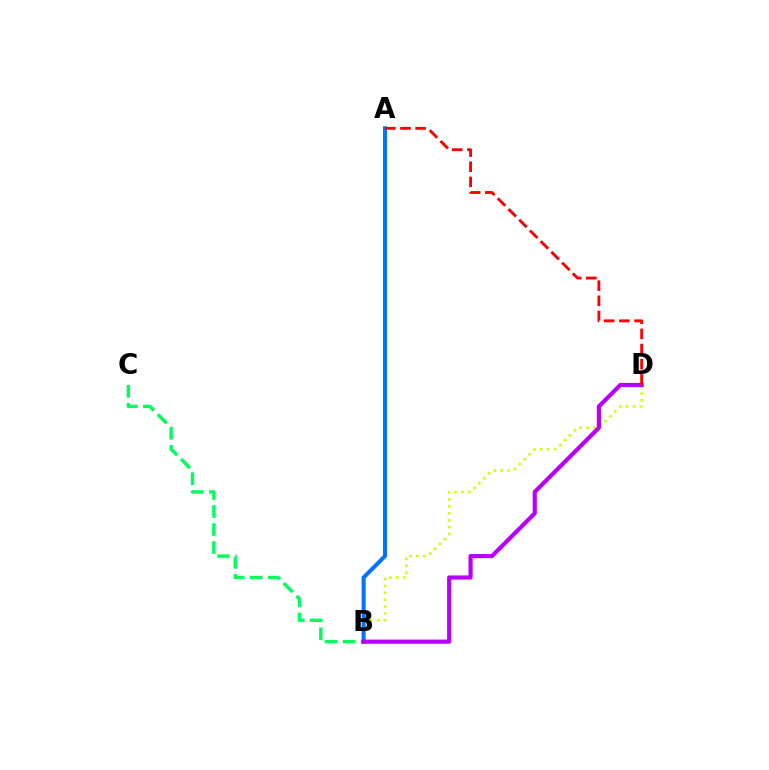{('B', 'C'): [{'color': '#00ff5c', 'line_style': 'dashed', 'thickness': 2.45}], ('B', 'D'): [{'color': '#d1ff00', 'line_style': 'dotted', 'thickness': 1.87}, {'color': '#b900ff', 'line_style': 'solid', 'thickness': 3.0}], ('A', 'B'): [{'color': '#0074ff', 'line_style': 'solid', 'thickness': 2.89}], ('A', 'D'): [{'color': '#ff0000', 'line_style': 'dashed', 'thickness': 2.06}]}